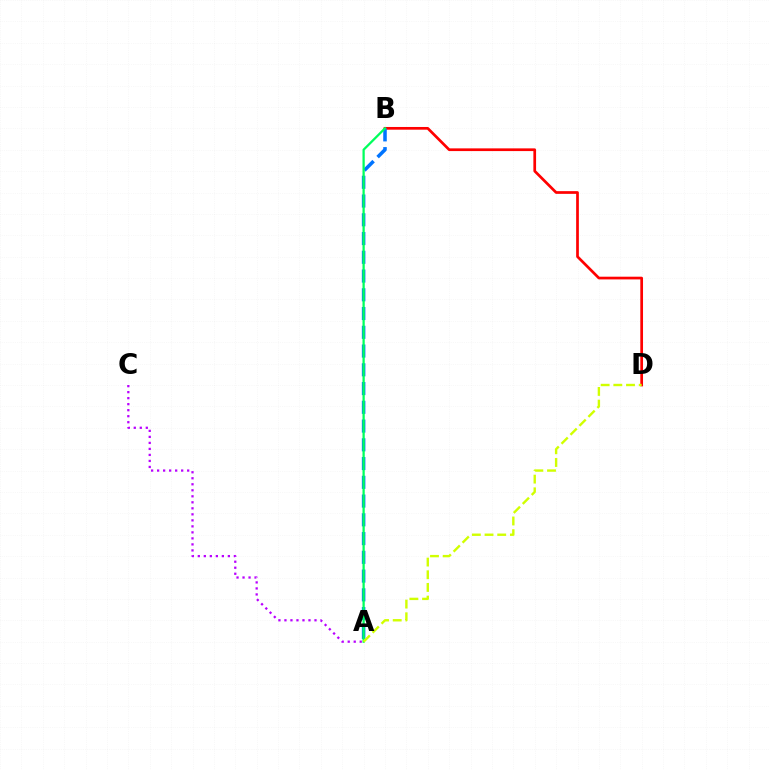{('B', 'D'): [{'color': '#ff0000', 'line_style': 'solid', 'thickness': 1.95}], ('A', 'B'): [{'color': '#0074ff', 'line_style': 'dashed', 'thickness': 2.55}, {'color': '#00ff5c', 'line_style': 'solid', 'thickness': 1.63}], ('A', 'C'): [{'color': '#b900ff', 'line_style': 'dotted', 'thickness': 1.63}], ('A', 'D'): [{'color': '#d1ff00', 'line_style': 'dashed', 'thickness': 1.72}]}